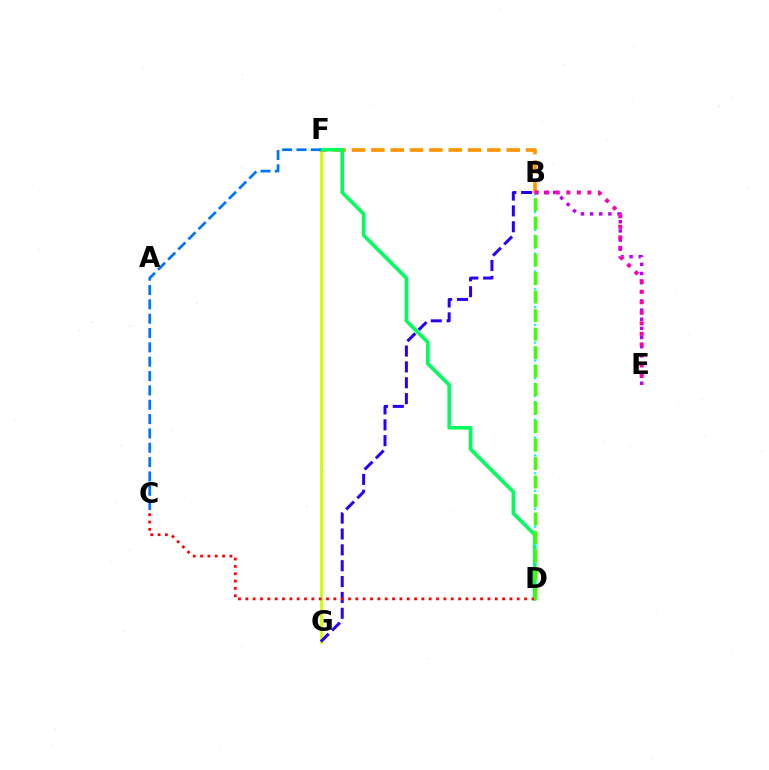{('F', 'G'): [{'color': '#d1ff00', 'line_style': 'solid', 'thickness': 2.09}], ('B', 'G'): [{'color': '#2500ff', 'line_style': 'dashed', 'thickness': 2.15}], ('B', 'F'): [{'color': '#ff9400', 'line_style': 'dashed', 'thickness': 2.63}], ('B', 'E'): [{'color': '#b900ff', 'line_style': 'dotted', 'thickness': 2.48}, {'color': '#ff00ac', 'line_style': 'dotted', 'thickness': 2.86}], ('D', 'F'): [{'color': '#00ff5c', 'line_style': 'solid', 'thickness': 2.59}], ('C', 'D'): [{'color': '#ff0000', 'line_style': 'dotted', 'thickness': 1.99}], ('B', 'D'): [{'color': '#00fff6', 'line_style': 'dotted', 'thickness': 1.61}, {'color': '#3dff00', 'line_style': 'dashed', 'thickness': 2.51}], ('C', 'F'): [{'color': '#0074ff', 'line_style': 'dashed', 'thickness': 1.95}]}